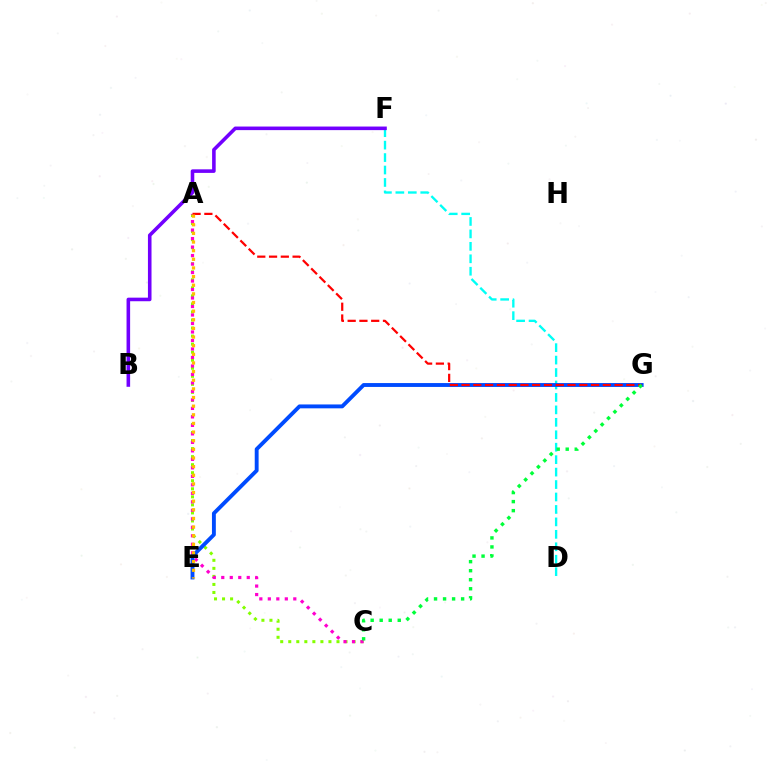{('D', 'F'): [{'color': '#00fff6', 'line_style': 'dashed', 'thickness': 1.69}], ('A', 'C'): [{'color': '#84ff00', 'line_style': 'dotted', 'thickness': 2.18}, {'color': '#ff00cf', 'line_style': 'dotted', 'thickness': 2.31}], ('B', 'F'): [{'color': '#7200ff', 'line_style': 'solid', 'thickness': 2.58}], ('E', 'G'): [{'color': '#004bff', 'line_style': 'solid', 'thickness': 2.79}], ('A', 'G'): [{'color': '#ff0000', 'line_style': 'dashed', 'thickness': 1.6}], ('A', 'E'): [{'color': '#ffbd00', 'line_style': 'dotted', 'thickness': 2.35}], ('C', 'G'): [{'color': '#00ff39', 'line_style': 'dotted', 'thickness': 2.45}]}